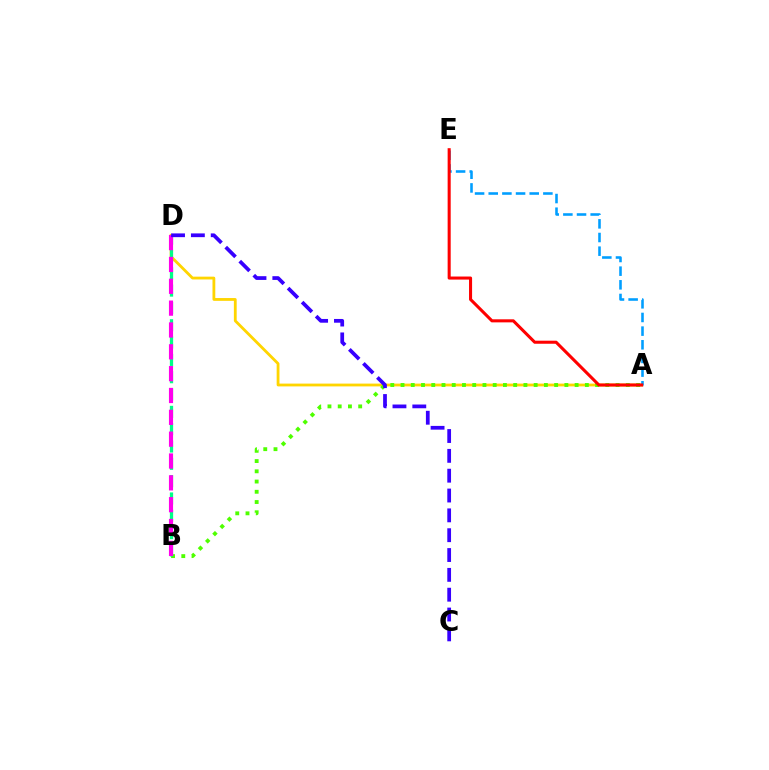{('A', 'D'): [{'color': '#ffd500', 'line_style': 'solid', 'thickness': 2.02}], ('A', 'B'): [{'color': '#4fff00', 'line_style': 'dotted', 'thickness': 2.78}], ('B', 'D'): [{'color': '#00ff86', 'line_style': 'dashed', 'thickness': 2.35}, {'color': '#ff00ed', 'line_style': 'dashed', 'thickness': 2.97}], ('A', 'E'): [{'color': '#009eff', 'line_style': 'dashed', 'thickness': 1.86}, {'color': '#ff0000', 'line_style': 'solid', 'thickness': 2.2}], ('C', 'D'): [{'color': '#3700ff', 'line_style': 'dashed', 'thickness': 2.69}]}